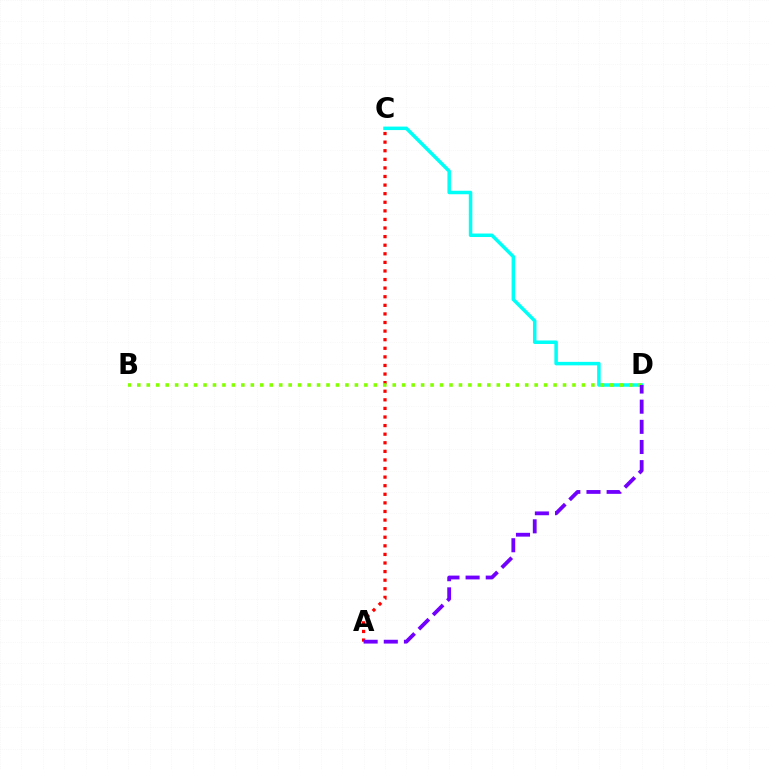{('A', 'C'): [{'color': '#ff0000', 'line_style': 'dotted', 'thickness': 2.33}], ('C', 'D'): [{'color': '#00fff6', 'line_style': 'solid', 'thickness': 2.52}], ('B', 'D'): [{'color': '#84ff00', 'line_style': 'dotted', 'thickness': 2.57}], ('A', 'D'): [{'color': '#7200ff', 'line_style': 'dashed', 'thickness': 2.74}]}